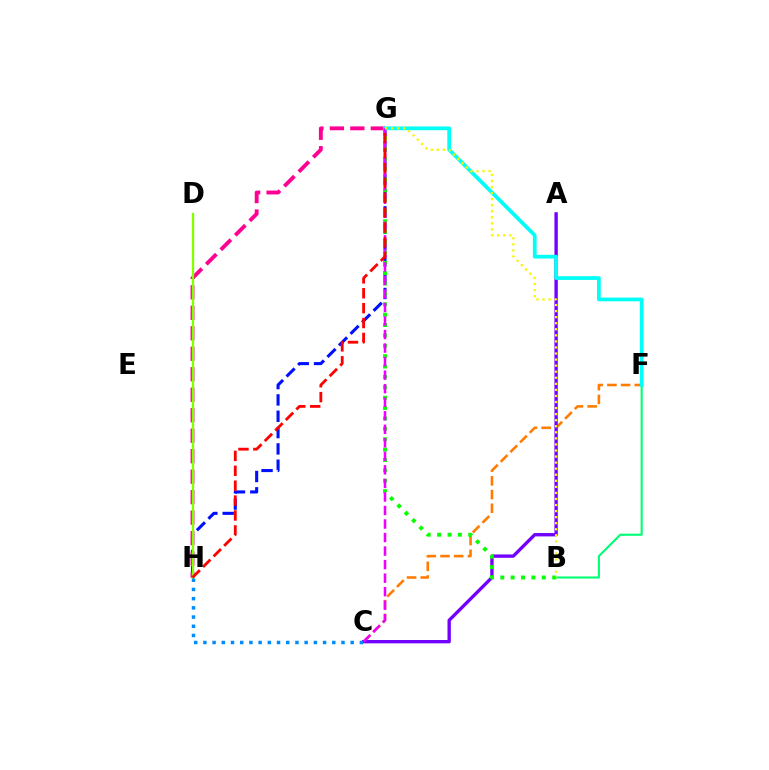{('G', 'H'): [{'color': '#0010ff', 'line_style': 'dashed', 'thickness': 2.22}, {'color': '#ff0094', 'line_style': 'dashed', 'thickness': 2.78}, {'color': '#ff0000', 'line_style': 'dashed', 'thickness': 2.02}], ('B', 'F'): [{'color': '#00ff74', 'line_style': 'solid', 'thickness': 1.52}], ('C', 'F'): [{'color': '#ff7c00', 'line_style': 'dashed', 'thickness': 1.86}], ('A', 'C'): [{'color': '#7200ff', 'line_style': 'solid', 'thickness': 2.41}], ('D', 'H'): [{'color': '#84ff00', 'line_style': 'solid', 'thickness': 1.66}], ('B', 'G'): [{'color': '#08ff00', 'line_style': 'dotted', 'thickness': 2.82}, {'color': '#fcf500', 'line_style': 'dotted', 'thickness': 1.65}], ('F', 'G'): [{'color': '#00fff6', 'line_style': 'solid', 'thickness': 2.69}], ('C', 'H'): [{'color': '#008cff', 'line_style': 'dotted', 'thickness': 2.5}], ('C', 'G'): [{'color': '#ee00ff', 'line_style': 'dashed', 'thickness': 1.84}]}